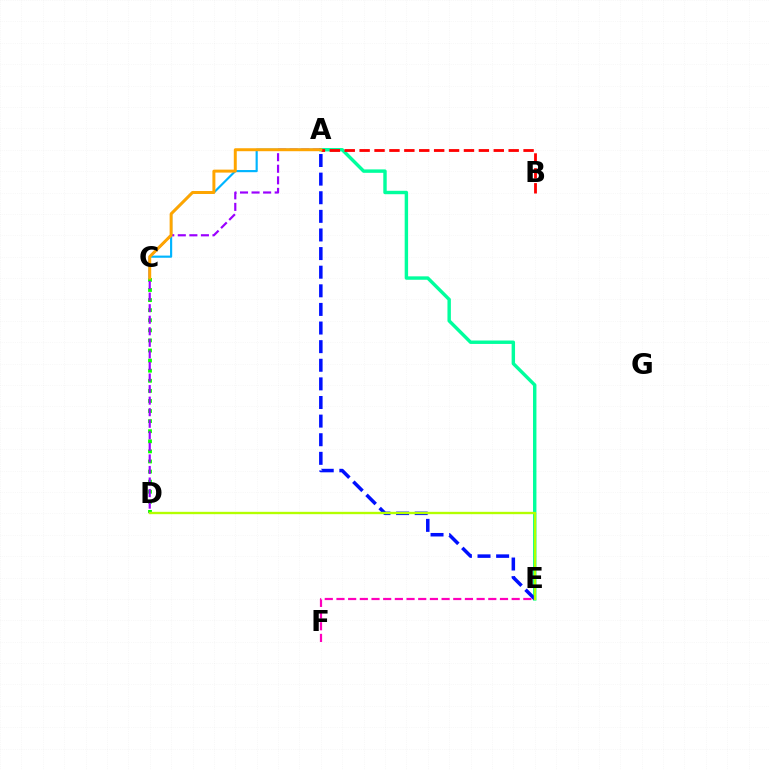{('A', 'E'): [{'color': '#00ff9d', 'line_style': 'solid', 'thickness': 2.46}, {'color': '#0010ff', 'line_style': 'dashed', 'thickness': 2.53}], ('C', 'D'): [{'color': '#08ff00', 'line_style': 'dotted', 'thickness': 2.74}], ('A', 'C'): [{'color': '#00b5ff', 'line_style': 'solid', 'thickness': 1.56}, {'color': '#ffa500', 'line_style': 'solid', 'thickness': 2.14}], ('E', 'F'): [{'color': '#ff00bd', 'line_style': 'dashed', 'thickness': 1.59}], ('A', 'B'): [{'color': '#ff0000', 'line_style': 'dashed', 'thickness': 2.02}], ('A', 'D'): [{'color': '#9b00ff', 'line_style': 'dashed', 'thickness': 1.57}], ('D', 'E'): [{'color': '#b3ff00', 'line_style': 'solid', 'thickness': 1.69}]}